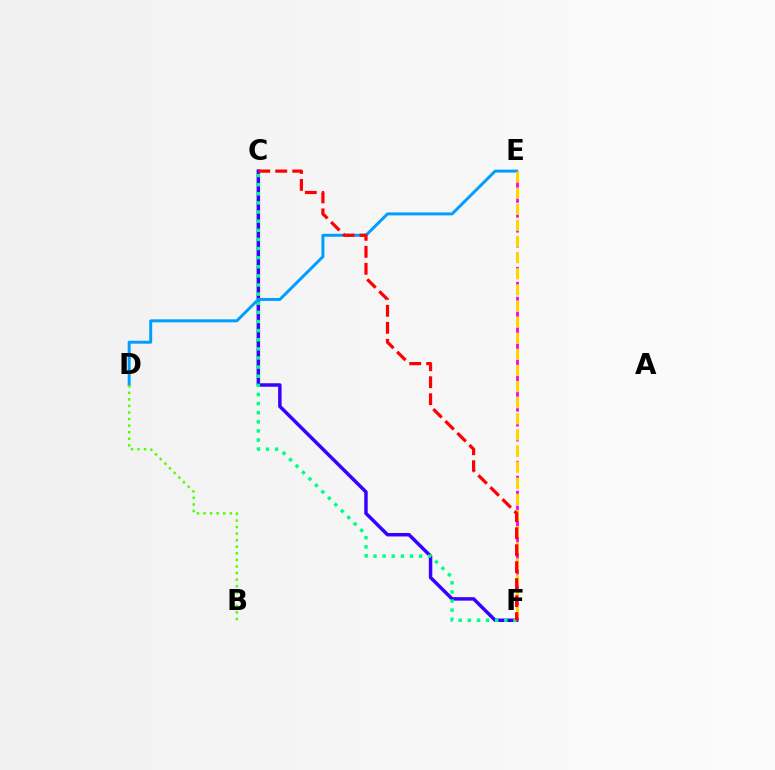{('C', 'F'): [{'color': '#3700ff', 'line_style': 'solid', 'thickness': 2.5}, {'color': '#00ff86', 'line_style': 'dotted', 'thickness': 2.48}, {'color': '#ff0000', 'line_style': 'dashed', 'thickness': 2.31}], ('D', 'E'): [{'color': '#009eff', 'line_style': 'solid', 'thickness': 2.14}], ('E', 'F'): [{'color': '#ff00ed', 'line_style': 'dashed', 'thickness': 2.03}, {'color': '#ffd500', 'line_style': 'dashed', 'thickness': 2.19}], ('B', 'D'): [{'color': '#4fff00', 'line_style': 'dotted', 'thickness': 1.78}]}